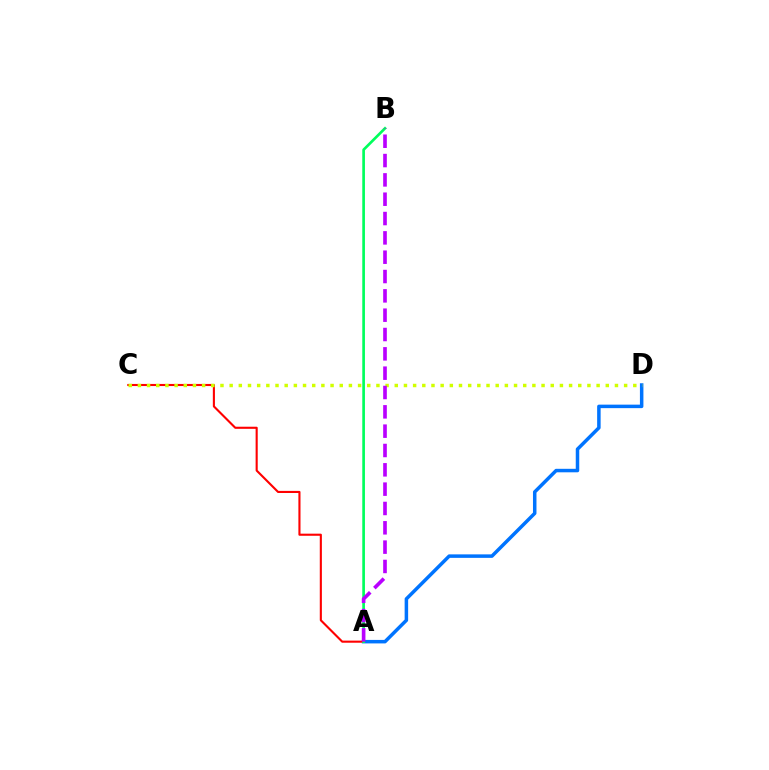{('A', 'D'): [{'color': '#0074ff', 'line_style': 'solid', 'thickness': 2.52}], ('A', 'C'): [{'color': '#ff0000', 'line_style': 'solid', 'thickness': 1.52}], ('A', 'B'): [{'color': '#00ff5c', 'line_style': 'solid', 'thickness': 1.92}, {'color': '#b900ff', 'line_style': 'dashed', 'thickness': 2.63}], ('C', 'D'): [{'color': '#d1ff00', 'line_style': 'dotted', 'thickness': 2.49}]}